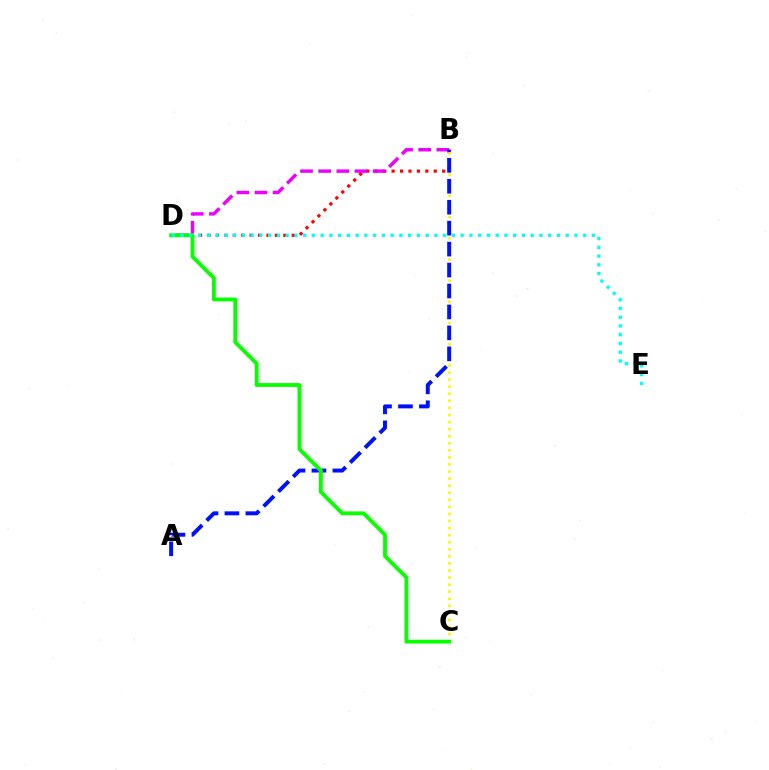{('B', 'D'): [{'color': '#ff0000', 'line_style': 'dotted', 'thickness': 2.29}, {'color': '#ee00ff', 'line_style': 'dashed', 'thickness': 2.46}], ('B', 'C'): [{'color': '#fcf500', 'line_style': 'dotted', 'thickness': 1.92}], ('A', 'B'): [{'color': '#0010ff', 'line_style': 'dashed', 'thickness': 2.84}], ('C', 'D'): [{'color': '#08ff00', 'line_style': 'solid', 'thickness': 2.75}], ('D', 'E'): [{'color': '#00fff6', 'line_style': 'dotted', 'thickness': 2.38}]}